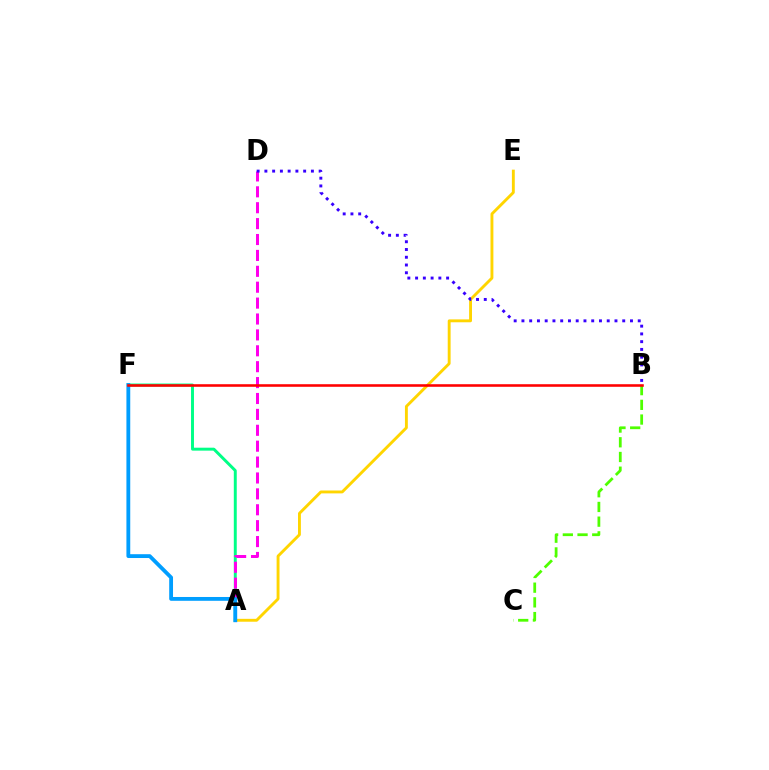{('A', 'F'): [{'color': '#00ff86', 'line_style': 'solid', 'thickness': 2.12}, {'color': '#009eff', 'line_style': 'solid', 'thickness': 2.75}], ('B', 'C'): [{'color': '#4fff00', 'line_style': 'dashed', 'thickness': 2.0}], ('A', 'D'): [{'color': '#ff00ed', 'line_style': 'dashed', 'thickness': 2.16}], ('A', 'E'): [{'color': '#ffd500', 'line_style': 'solid', 'thickness': 2.08}], ('B', 'D'): [{'color': '#3700ff', 'line_style': 'dotted', 'thickness': 2.11}], ('B', 'F'): [{'color': '#ff0000', 'line_style': 'solid', 'thickness': 1.86}]}